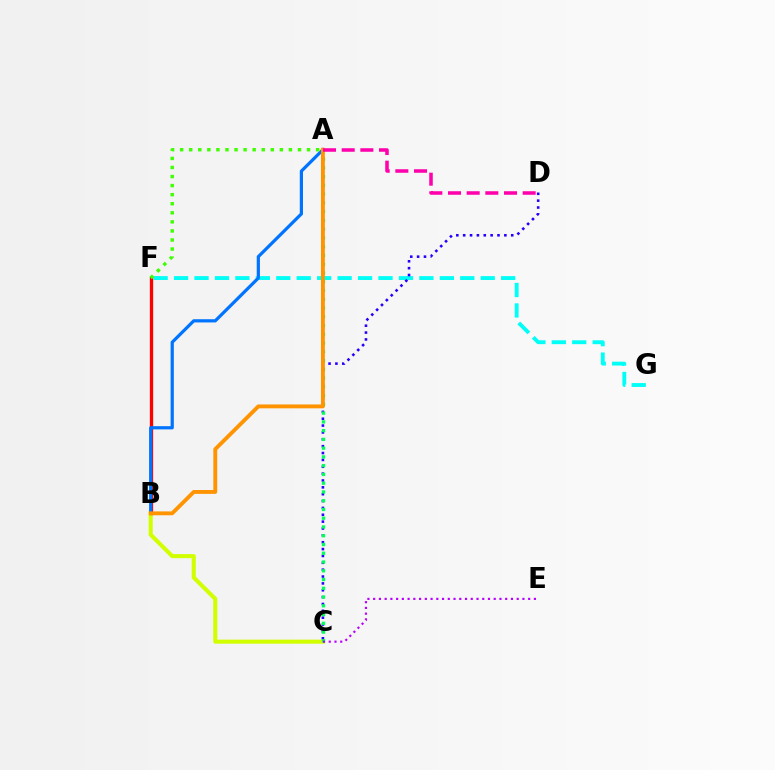{('F', 'G'): [{'color': '#00fff6', 'line_style': 'dashed', 'thickness': 2.78}], ('B', 'C'): [{'color': '#d1ff00', 'line_style': 'solid', 'thickness': 2.93}], ('C', 'D'): [{'color': '#2500ff', 'line_style': 'dotted', 'thickness': 1.86}], ('A', 'C'): [{'color': '#00ff5c', 'line_style': 'dotted', 'thickness': 2.38}], ('B', 'F'): [{'color': '#ff0000', 'line_style': 'solid', 'thickness': 2.39}], ('A', 'B'): [{'color': '#0074ff', 'line_style': 'solid', 'thickness': 2.31}, {'color': '#ff9400', 'line_style': 'solid', 'thickness': 2.78}], ('A', 'D'): [{'color': '#ff00ac', 'line_style': 'dashed', 'thickness': 2.54}], ('C', 'E'): [{'color': '#b900ff', 'line_style': 'dotted', 'thickness': 1.56}], ('A', 'F'): [{'color': '#3dff00', 'line_style': 'dotted', 'thickness': 2.46}]}